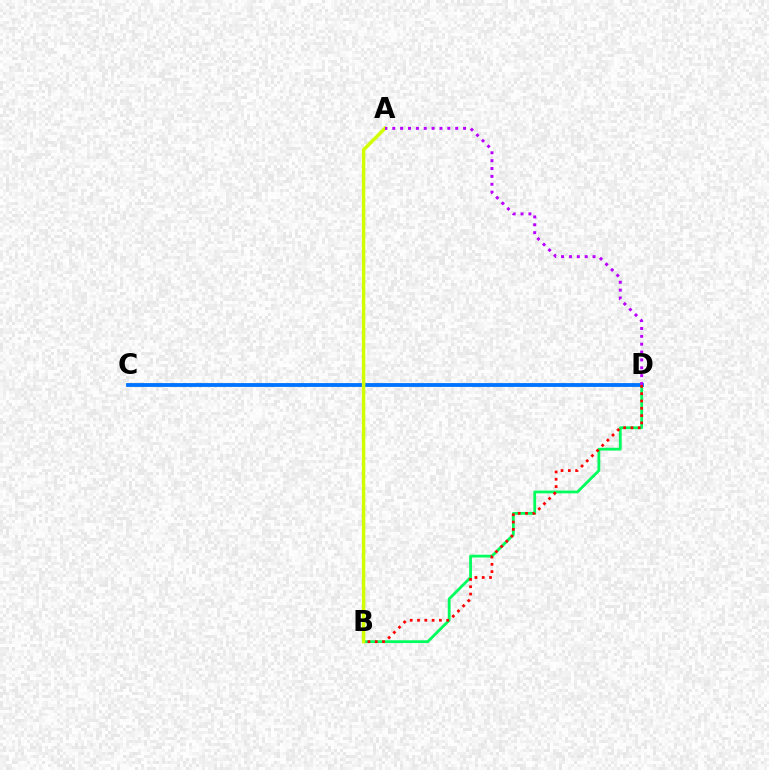{('C', 'D'): [{'color': '#0074ff', 'line_style': 'solid', 'thickness': 2.76}], ('B', 'D'): [{'color': '#00ff5c', 'line_style': 'solid', 'thickness': 2.01}, {'color': '#ff0000', 'line_style': 'dotted', 'thickness': 1.98}], ('A', 'B'): [{'color': '#d1ff00', 'line_style': 'solid', 'thickness': 2.48}], ('A', 'D'): [{'color': '#b900ff', 'line_style': 'dotted', 'thickness': 2.14}]}